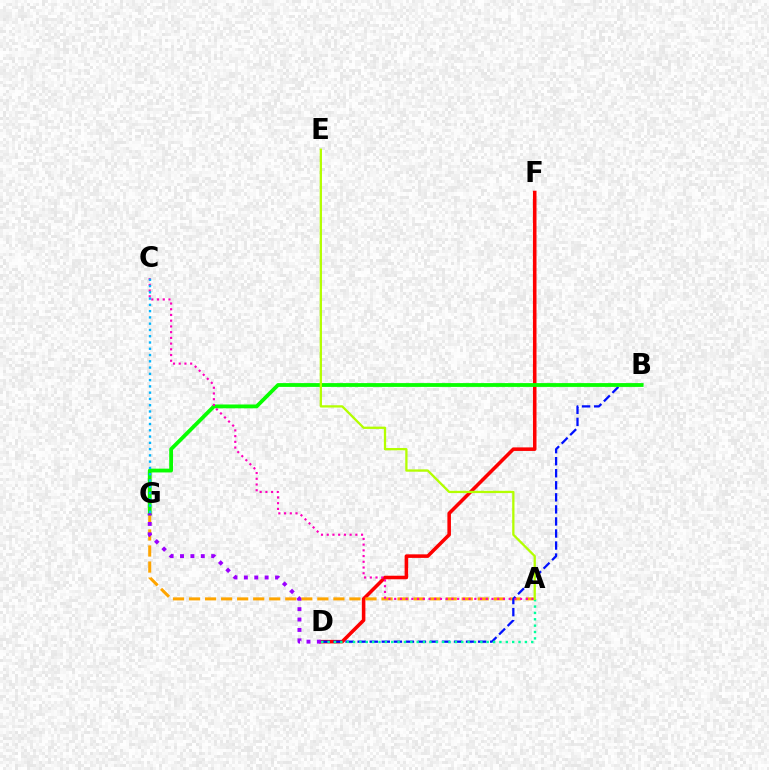{('D', 'F'): [{'color': '#ff0000', 'line_style': 'solid', 'thickness': 2.56}], ('A', 'G'): [{'color': '#ffa500', 'line_style': 'dashed', 'thickness': 2.18}], ('B', 'D'): [{'color': '#0010ff', 'line_style': 'dashed', 'thickness': 1.64}], ('A', 'D'): [{'color': '#00ff9d', 'line_style': 'dotted', 'thickness': 1.73}], ('B', 'G'): [{'color': '#08ff00', 'line_style': 'solid', 'thickness': 2.73}], ('A', 'C'): [{'color': '#ff00bd', 'line_style': 'dotted', 'thickness': 1.56}], ('A', 'E'): [{'color': '#b3ff00', 'line_style': 'solid', 'thickness': 1.65}], ('C', 'G'): [{'color': '#00b5ff', 'line_style': 'dotted', 'thickness': 1.7}], ('D', 'G'): [{'color': '#9b00ff', 'line_style': 'dotted', 'thickness': 2.82}]}